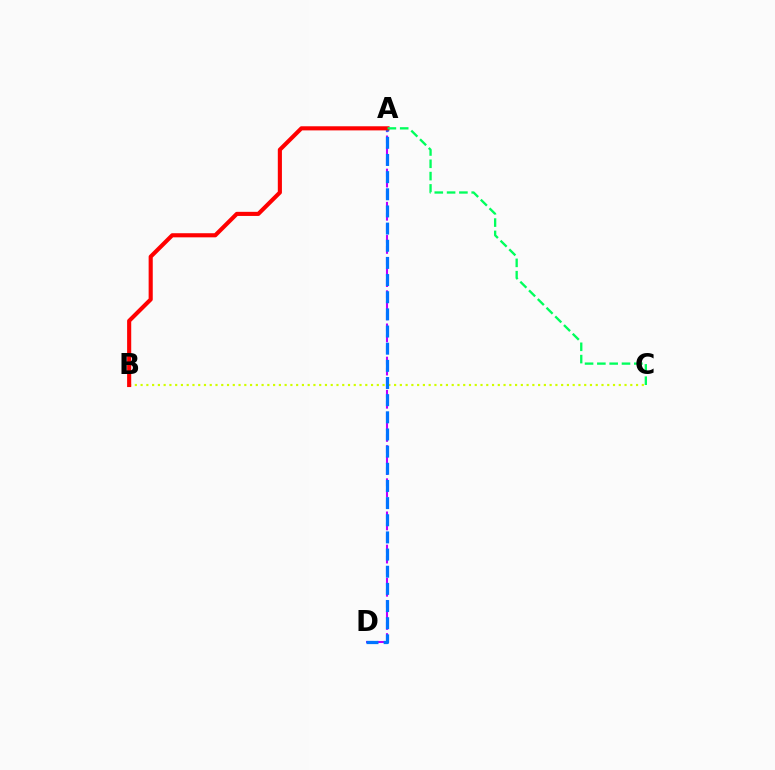{('B', 'C'): [{'color': '#d1ff00', 'line_style': 'dotted', 'thickness': 1.57}], ('A', 'D'): [{'color': '#b900ff', 'line_style': 'dashed', 'thickness': 1.5}, {'color': '#0074ff', 'line_style': 'dashed', 'thickness': 2.33}], ('A', 'B'): [{'color': '#ff0000', 'line_style': 'solid', 'thickness': 2.96}], ('A', 'C'): [{'color': '#00ff5c', 'line_style': 'dashed', 'thickness': 1.67}]}